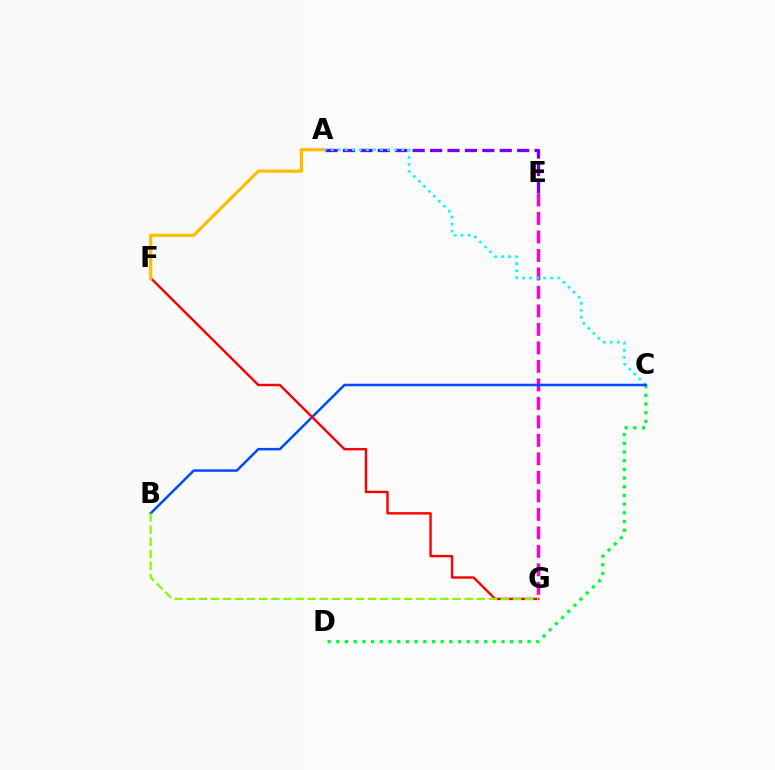{('C', 'D'): [{'color': '#00ff39', 'line_style': 'dotted', 'thickness': 2.36}], ('A', 'E'): [{'color': '#7200ff', 'line_style': 'dashed', 'thickness': 2.37}], ('E', 'G'): [{'color': '#ff00cf', 'line_style': 'dashed', 'thickness': 2.51}], ('A', 'C'): [{'color': '#00fff6', 'line_style': 'dotted', 'thickness': 1.91}], ('B', 'C'): [{'color': '#004bff', 'line_style': 'solid', 'thickness': 1.8}], ('F', 'G'): [{'color': '#ff0000', 'line_style': 'solid', 'thickness': 1.74}], ('A', 'F'): [{'color': '#ffbd00', 'line_style': 'solid', 'thickness': 2.32}], ('B', 'G'): [{'color': '#84ff00', 'line_style': 'dashed', 'thickness': 1.64}]}